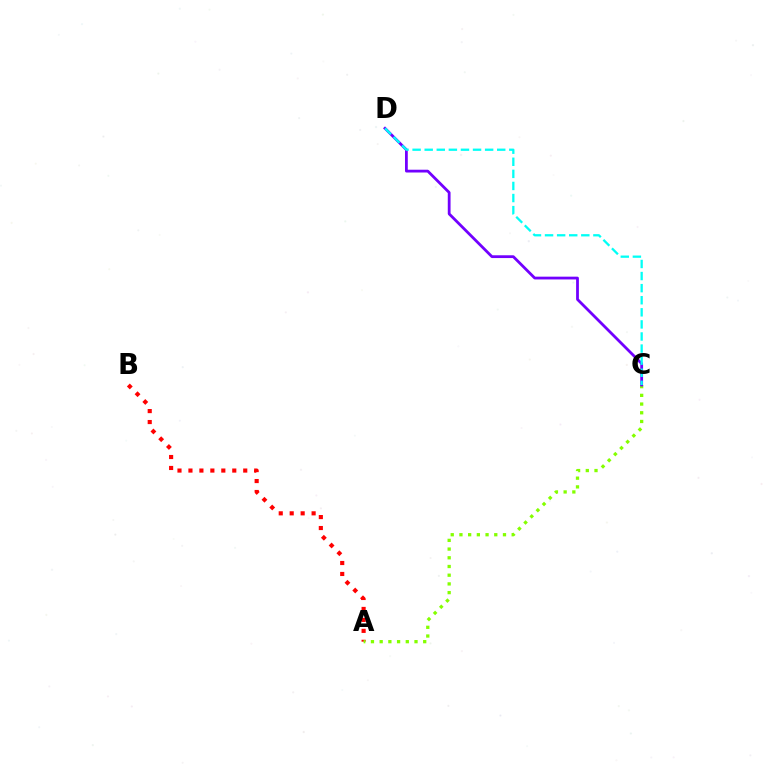{('A', 'B'): [{'color': '#ff0000', 'line_style': 'dotted', 'thickness': 2.98}], ('A', 'C'): [{'color': '#84ff00', 'line_style': 'dotted', 'thickness': 2.37}], ('C', 'D'): [{'color': '#7200ff', 'line_style': 'solid', 'thickness': 2.01}, {'color': '#00fff6', 'line_style': 'dashed', 'thickness': 1.64}]}